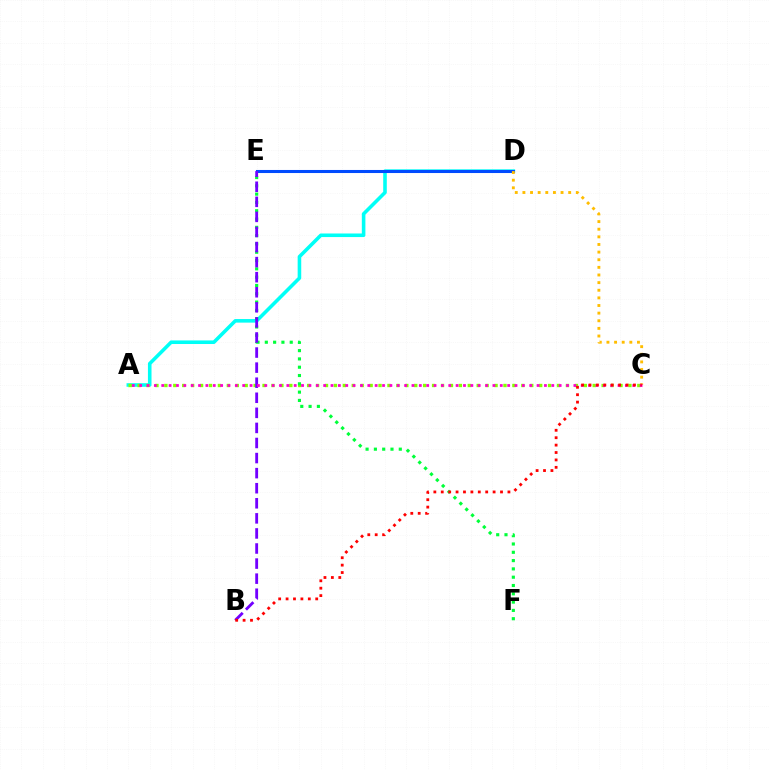{('A', 'D'): [{'color': '#00fff6', 'line_style': 'solid', 'thickness': 2.58}], ('A', 'C'): [{'color': '#84ff00', 'line_style': 'dotted', 'thickness': 2.42}, {'color': '#ff00cf', 'line_style': 'dotted', 'thickness': 2.0}], ('D', 'E'): [{'color': '#004bff', 'line_style': 'solid', 'thickness': 2.2}], ('E', 'F'): [{'color': '#00ff39', 'line_style': 'dotted', 'thickness': 2.26}], ('B', 'E'): [{'color': '#7200ff', 'line_style': 'dashed', 'thickness': 2.05}], ('C', 'D'): [{'color': '#ffbd00', 'line_style': 'dotted', 'thickness': 2.07}], ('B', 'C'): [{'color': '#ff0000', 'line_style': 'dotted', 'thickness': 2.01}]}